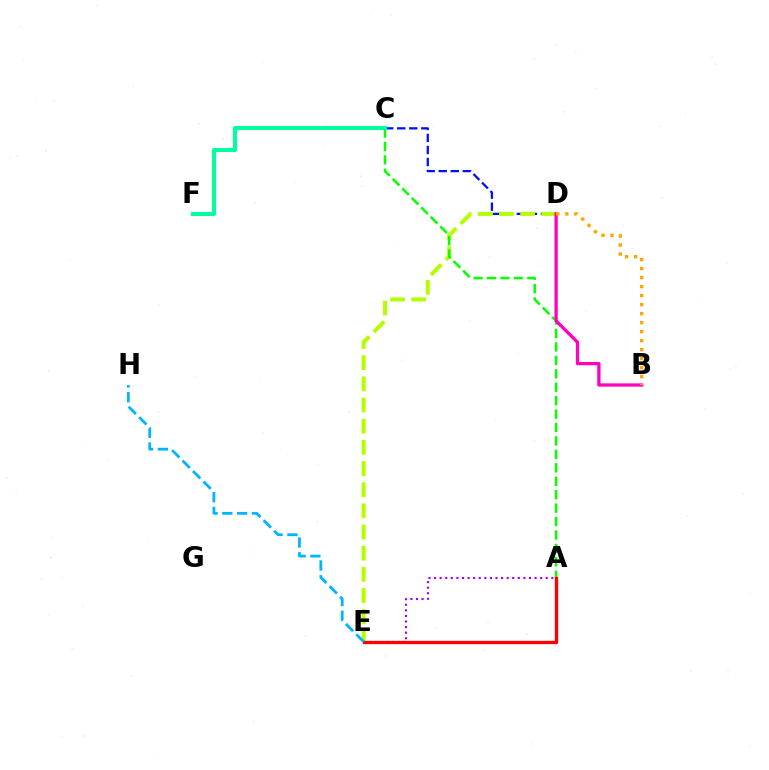{('A', 'E'): [{'color': '#9b00ff', 'line_style': 'dotted', 'thickness': 1.52}, {'color': '#ff0000', 'line_style': 'solid', 'thickness': 2.39}], ('C', 'D'): [{'color': '#0010ff', 'line_style': 'dashed', 'thickness': 1.64}], ('D', 'E'): [{'color': '#b3ff00', 'line_style': 'dashed', 'thickness': 2.88}], ('A', 'C'): [{'color': '#08ff00', 'line_style': 'dashed', 'thickness': 1.82}], ('C', 'F'): [{'color': '#00ff9d', 'line_style': 'solid', 'thickness': 2.91}], ('B', 'D'): [{'color': '#ff00bd', 'line_style': 'solid', 'thickness': 2.35}, {'color': '#ffa500', 'line_style': 'dotted', 'thickness': 2.45}], ('E', 'H'): [{'color': '#00b5ff', 'line_style': 'dashed', 'thickness': 2.01}]}